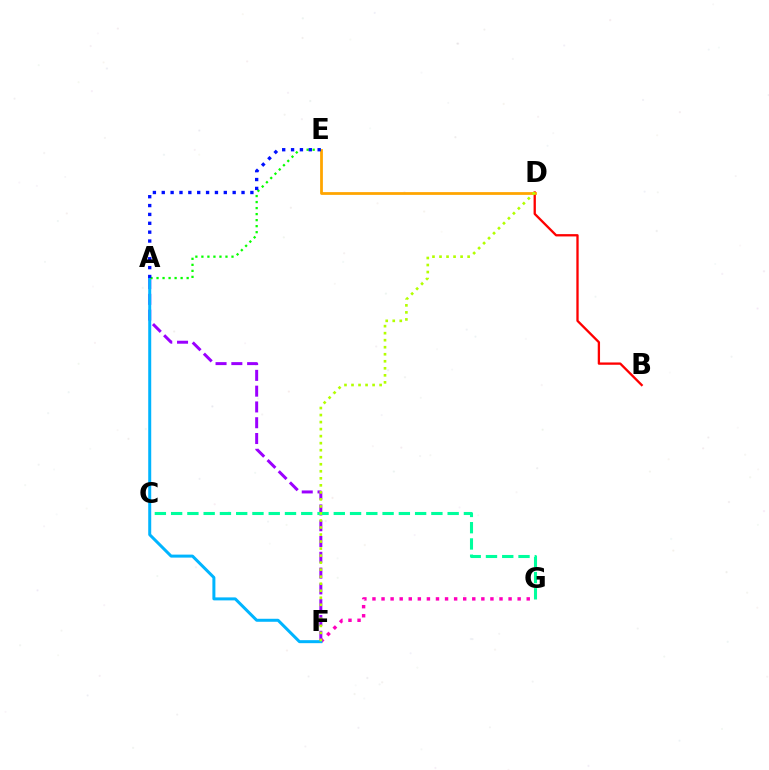{('F', 'G'): [{'color': '#ff00bd', 'line_style': 'dotted', 'thickness': 2.47}], ('A', 'F'): [{'color': '#9b00ff', 'line_style': 'dashed', 'thickness': 2.14}, {'color': '#00b5ff', 'line_style': 'solid', 'thickness': 2.16}], ('B', 'D'): [{'color': '#ff0000', 'line_style': 'solid', 'thickness': 1.67}], ('D', 'E'): [{'color': '#ffa500', 'line_style': 'solid', 'thickness': 2.0}], ('C', 'G'): [{'color': '#00ff9d', 'line_style': 'dashed', 'thickness': 2.21}], ('D', 'F'): [{'color': '#b3ff00', 'line_style': 'dotted', 'thickness': 1.91}], ('A', 'E'): [{'color': '#08ff00', 'line_style': 'dotted', 'thickness': 1.64}, {'color': '#0010ff', 'line_style': 'dotted', 'thickness': 2.41}]}